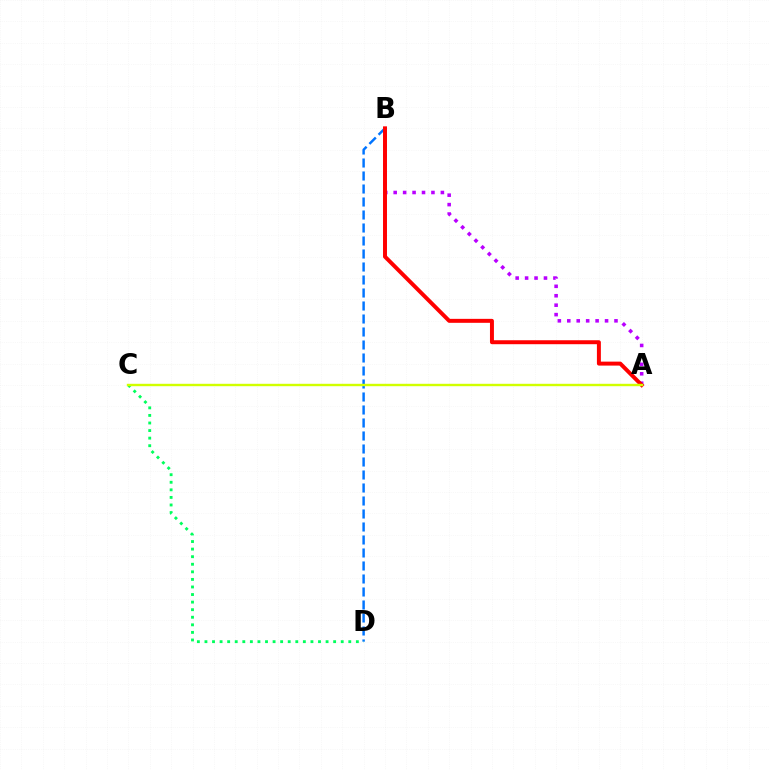{('B', 'D'): [{'color': '#0074ff', 'line_style': 'dashed', 'thickness': 1.77}], ('A', 'B'): [{'color': '#b900ff', 'line_style': 'dotted', 'thickness': 2.57}, {'color': '#ff0000', 'line_style': 'solid', 'thickness': 2.85}], ('C', 'D'): [{'color': '#00ff5c', 'line_style': 'dotted', 'thickness': 2.06}], ('A', 'C'): [{'color': '#d1ff00', 'line_style': 'solid', 'thickness': 1.73}]}